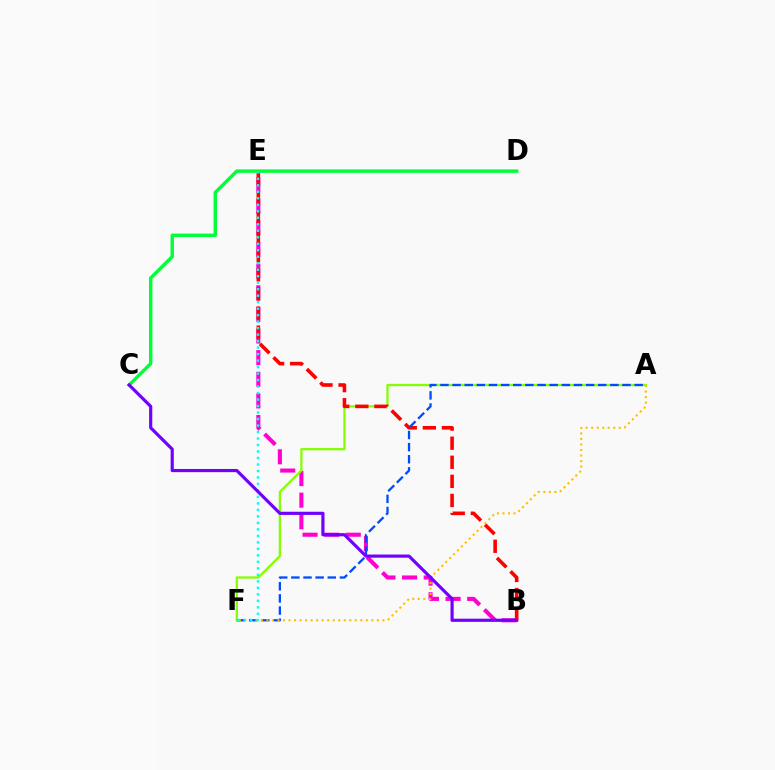{('B', 'E'): [{'color': '#ff00cf', 'line_style': 'dashed', 'thickness': 2.94}, {'color': '#ff0000', 'line_style': 'dashed', 'thickness': 2.59}], ('A', 'F'): [{'color': '#84ff00', 'line_style': 'solid', 'thickness': 1.63}, {'color': '#004bff', 'line_style': 'dashed', 'thickness': 1.65}, {'color': '#ffbd00', 'line_style': 'dotted', 'thickness': 1.5}], ('C', 'D'): [{'color': '#00ff39', 'line_style': 'solid', 'thickness': 2.46}], ('E', 'F'): [{'color': '#00fff6', 'line_style': 'dotted', 'thickness': 1.76}], ('B', 'C'): [{'color': '#7200ff', 'line_style': 'solid', 'thickness': 2.28}]}